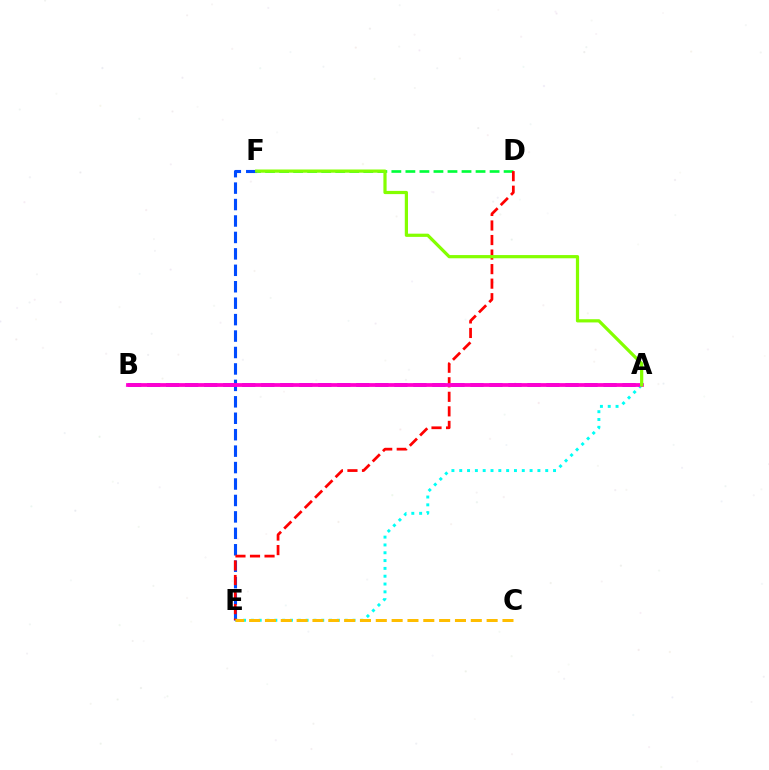{('D', 'F'): [{'color': '#00ff39', 'line_style': 'dashed', 'thickness': 1.91}], ('E', 'F'): [{'color': '#004bff', 'line_style': 'dashed', 'thickness': 2.23}], ('A', 'E'): [{'color': '#00fff6', 'line_style': 'dotted', 'thickness': 2.12}], ('D', 'E'): [{'color': '#ff0000', 'line_style': 'dashed', 'thickness': 1.98}], ('A', 'B'): [{'color': '#7200ff', 'line_style': 'dashed', 'thickness': 2.58}, {'color': '#ff00cf', 'line_style': 'solid', 'thickness': 2.72}], ('A', 'F'): [{'color': '#84ff00', 'line_style': 'solid', 'thickness': 2.31}], ('C', 'E'): [{'color': '#ffbd00', 'line_style': 'dashed', 'thickness': 2.15}]}